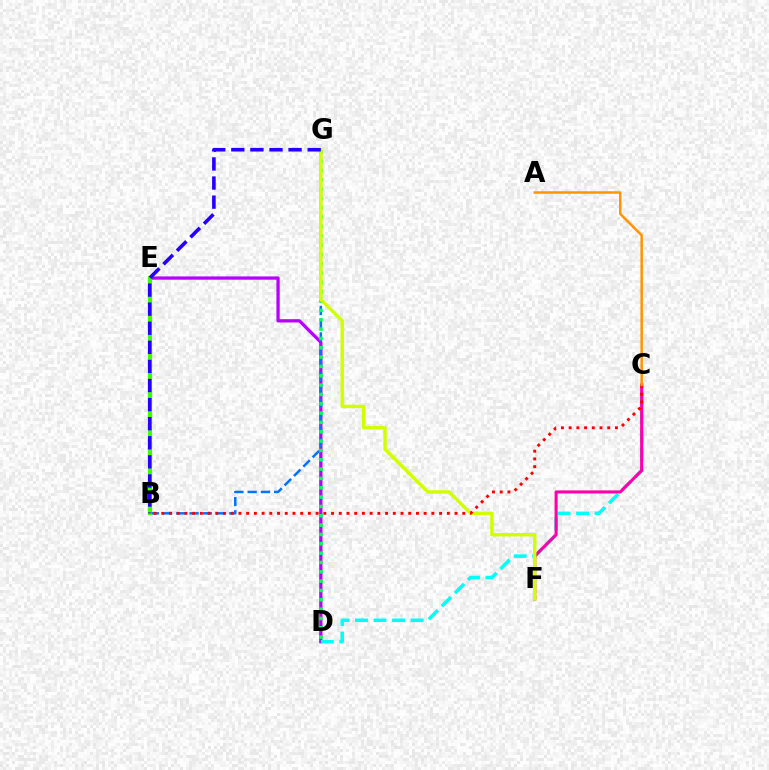{('D', 'E'): [{'color': '#b900ff', 'line_style': 'solid', 'thickness': 2.37}], ('C', 'D'): [{'color': '#00fff6', 'line_style': 'dashed', 'thickness': 2.52}], ('C', 'F'): [{'color': '#ff00ac', 'line_style': 'solid', 'thickness': 2.22}], ('B', 'G'): [{'color': '#0074ff', 'line_style': 'dashed', 'thickness': 1.8}, {'color': '#2500ff', 'line_style': 'dashed', 'thickness': 2.59}], ('D', 'G'): [{'color': '#00ff5c', 'line_style': 'dotted', 'thickness': 2.54}], ('F', 'G'): [{'color': '#d1ff00', 'line_style': 'solid', 'thickness': 2.48}], ('B', 'C'): [{'color': '#ff0000', 'line_style': 'dotted', 'thickness': 2.1}], ('B', 'E'): [{'color': '#3dff00', 'line_style': 'solid', 'thickness': 2.97}], ('A', 'C'): [{'color': '#ff9400', 'line_style': 'solid', 'thickness': 1.79}]}